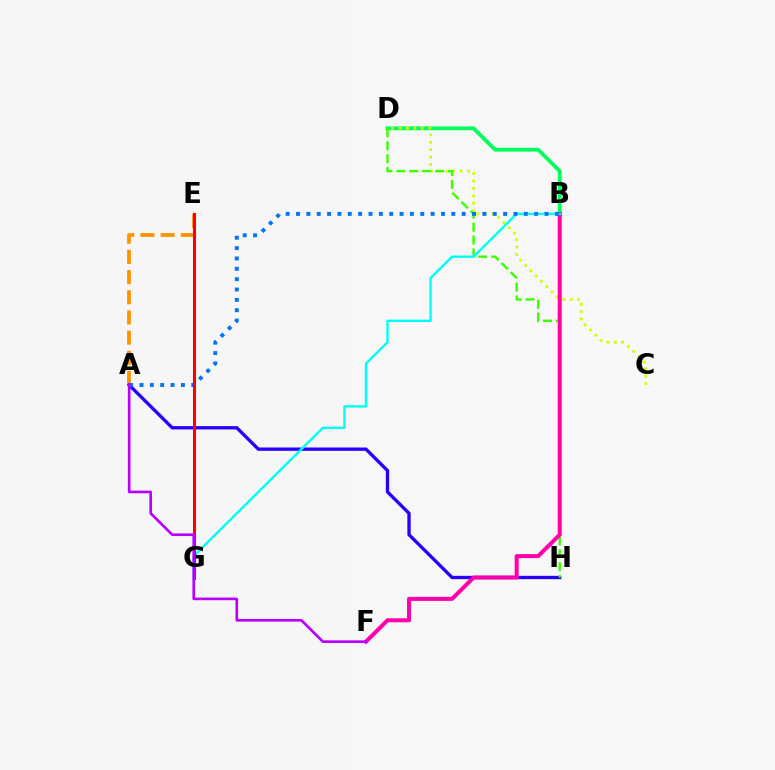{('B', 'D'): [{'color': '#00ff5c', 'line_style': 'solid', 'thickness': 2.75}], ('A', 'E'): [{'color': '#ff9400', 'line_style': 'dashed', 'thickness': 2.74}], ('A', 'H'): [{'color': '#2500ff', 'line_style': 'solid', 'thickness': 2.39}], ('C', 'D'): [{'color': '#d1ff00', 'line_style': 'dotted', 'thickness': 2.02}], ('D', 'H'): [{'color': '#3dff00', 'line_style': 'dashed', 'thickness': 1.75}], ('B', 'F'): [{'color': '#ff00ac', 'line_style': 'solid', 'thickness': 2.89}], ('B', 'G'): [{'color': '#00fff6', 'line_style': 'solid', 'thickness': 1.72}], ('A', 'B'): [{'color': '#0074ff', 'line_style': 'dotted', 'thickness': 2.81}], ('E', 'G'): [{'color': '#ff0000', 'line_style': 'solid', 'thickness': 2.21}], ('A', 'F'): [{'color': '#b900ff', 'line_style': 'solid', 'thickness': 1.91}]}